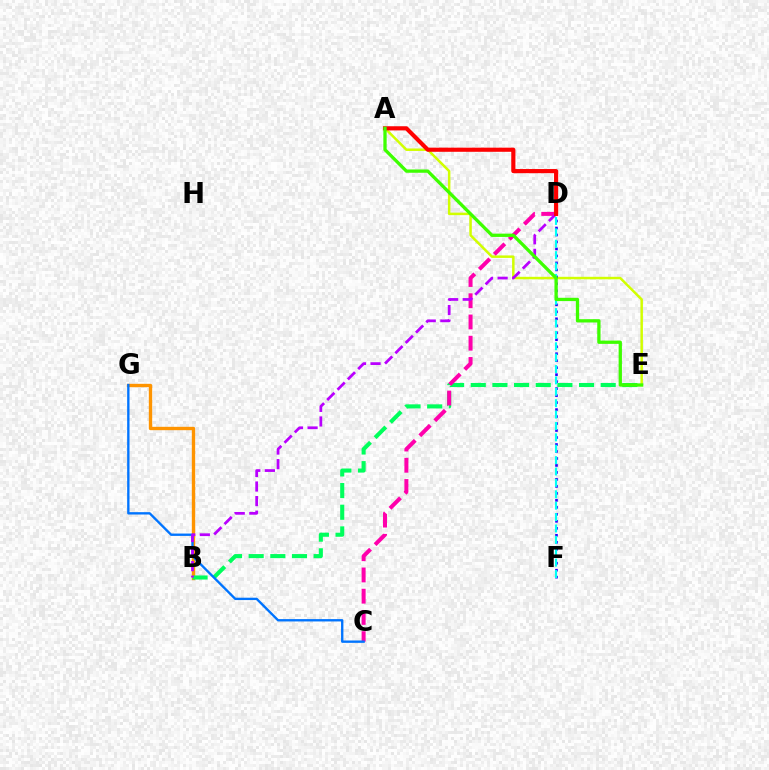{('A', 'E'): [{'color': '#d1ff00', 'line_style': 'solid', 'thickness': 1.8}, {'color': '#3dff00', 'line_style': 'solid', 'thickness': 2.37}], ('D', 'F'): [{'color': '#2500ff', 'line_style': 'dotted', 'thickness': 1.9}, {'color': '#00fff6', 'line_style': 'dashed', 'thickness': 1.55}], ('B', 'G'): [{'color': '#ff9400', 'line_style': 'solid', 'thickness': 2.43}], ('B', 'E'): [{'color': '#00ff5c', 'line_style': 'dashed', 'thickness': 2.94}], ('C', 'D'): [{'color': '#ff00ac', 'line_style': 'dashed', 'thickness': 2.88}], ('C', 'G'): [{'color': '#0074ff', 'line_style': 'solid', 'thickness': 1.69}], ('B', 'D'): [{'color': '#b900ff', 'line_style': 'dashed', 'thickness': 1.98}], ('A', 'D'): [{'color': '#ff0000', 'line_style': 'solid', 'thickness': 2.98}]}